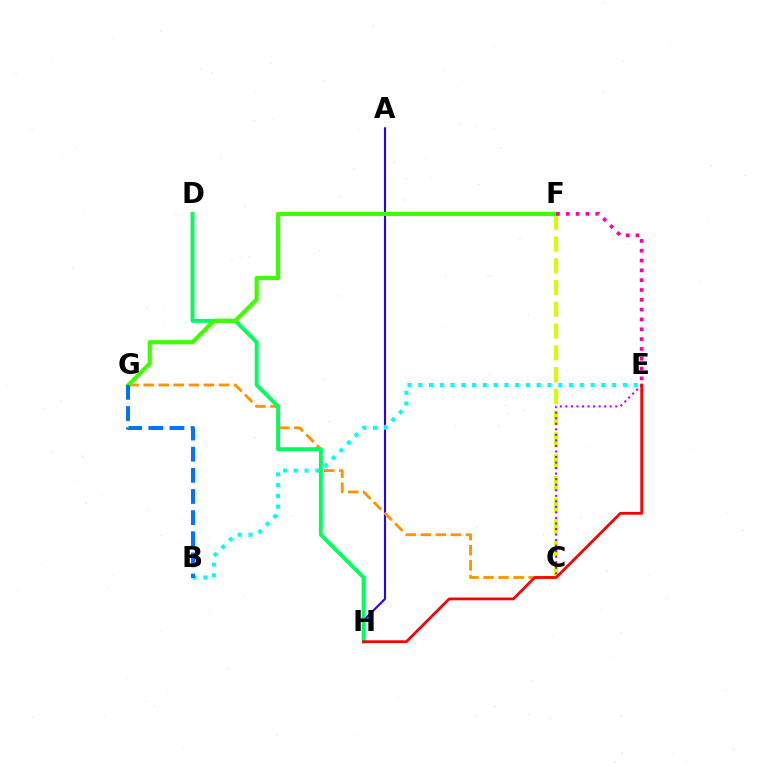{('A', 'H'): [{'color': '#2500ff', 'line_style': 'solid', 'thickness': 1.5}], ('B', 'E'): [{'color': '#00fff6', 'line_style': 'dotted', 'thickness': 2.93}], ('C', 'G'): [{'color': '#ff9400', 'line_style': 'dashed', 'thickness': 2.05}], ('C', 'F'): [{'color': '#d1ff00', 'line_style': 'dashed', 'thickness': 2.96}], ('C', 'E'): [{'color': '#b900ff', 'line_style': 'dotted', 'thickness': 1.5}], ('D', 'H'): [{'color': '#00ff5c', 'line_style': 'solid', 'thickness': 2.8}], ('F', 'G'): [{'color': '#3dff00', 'line_style': 'solid', 'thickness': 2.99}], ('E', 'F'): [{'color': '#ff00ac', 'line_style': 'dotted', 'thickness': 2.67}], ('E', 'H'): [{'color': '#ff0000', 'line_style': 'solid', 'thickness': 1.98}], ('B', 'G'): [{'color': '#0074ff', 'line_style': 'dashed', 'thickness': 2.87}]}